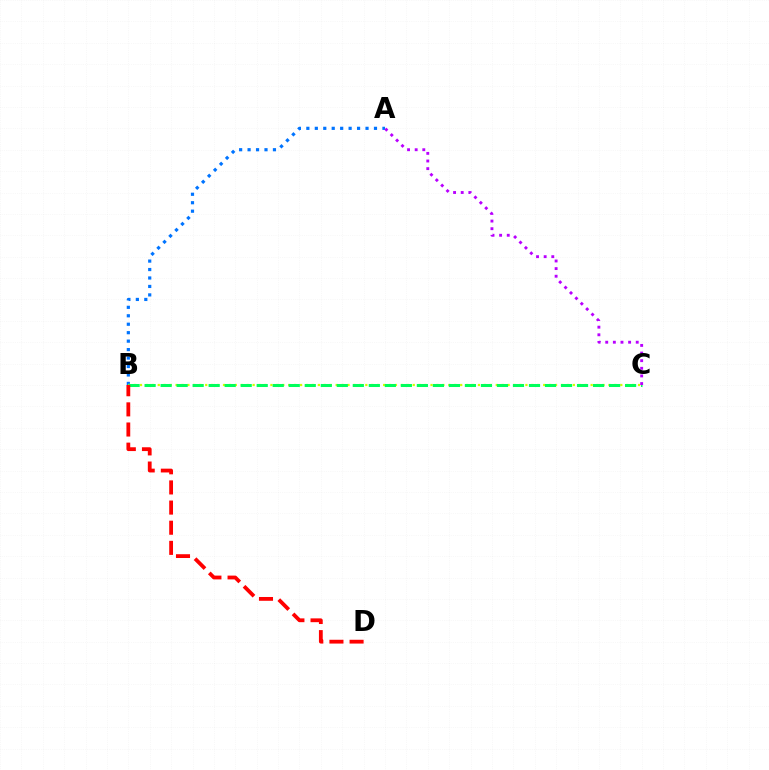{('A', 'B'): [{'color': '#0074ff', 'line_style': 'dotted', 'thickness': 2.3}], ('B', 'C'): [{'color': '#d1ff00', 'line_style': 'dotted', 'thickness': 1.61}, {'color': '#00ff5c', 'line_style': 'dashed', 'thickness': 2.18}], ('A', 'C'): [{'color': '#b900ff', 'line_style': 'dotted', 'thickness': 2.07}], ('B', 'D'): [{'color': '#ff0000', 'line_style': 'dashed', 'thickness': 2.74}]}